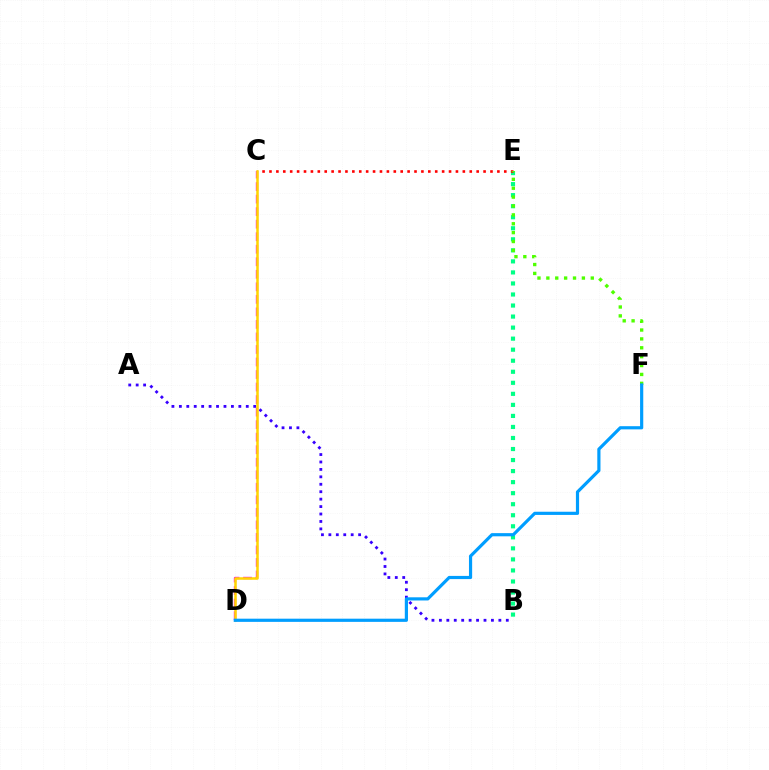{('B', 'E'): [{'color': '#00ff86', 'line_style': 'dotted', 'thickness': 3.0}], ('C', 'E'): [{'color': '#ff0000', 'line_style': 'dotted', 'thickness': 1.88}], ('E', 'F'): [{'color': '#4fff00', 'line_style': 'dotted', 'thickness': 2.41}], ('A', 'B'): [{'color': '#3700ff', 'line_style': 'dotted', 'thickness': 2.02}], ('C', 'D'): [{'color': '#ff00ed', 'line_style': 'dashed', 'thickness': 1.7}, {'color': '#ffd500', 'line_style': 'solid', 'thickness': 1.82}], ('D', 'F'): [{'color': '#009eff', 'line_style': 'solid', 'thickness': 2.29}]}